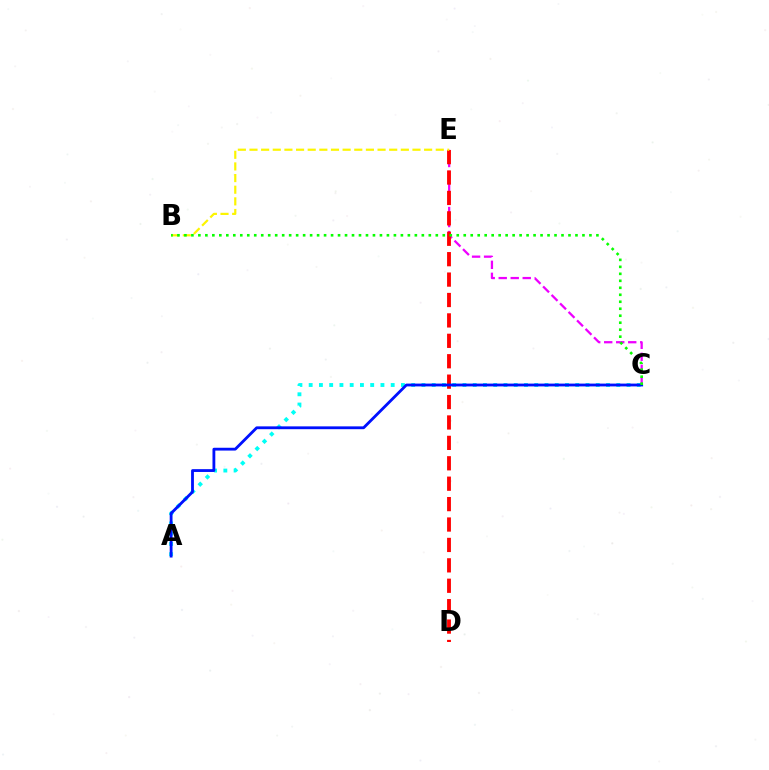{('A', 'C'): [{'color': '#00fff6', 'line_style': 'dotted', 'thickness': 2.79}, {'color': '#0010ff', 'line_style': 'solid', 'thickness': 2.03}], ('C', 'E'): [{'color': '#ee00ff', 'line_style': 'dashed', 'thickness': 1.63}], ('D', 'E'): [{'color': '#ff0000', 'line_style': 'dashed', 'thickness': 2.77}], ('B', 'E'): [{'color': '#fcf500', 'line_style': 'dashed', 'thickness': 1.58}], ('B', 'C'): [{'color': '#08ff00', 'line_style': 'dotted', 'thickness': 1.9}]}